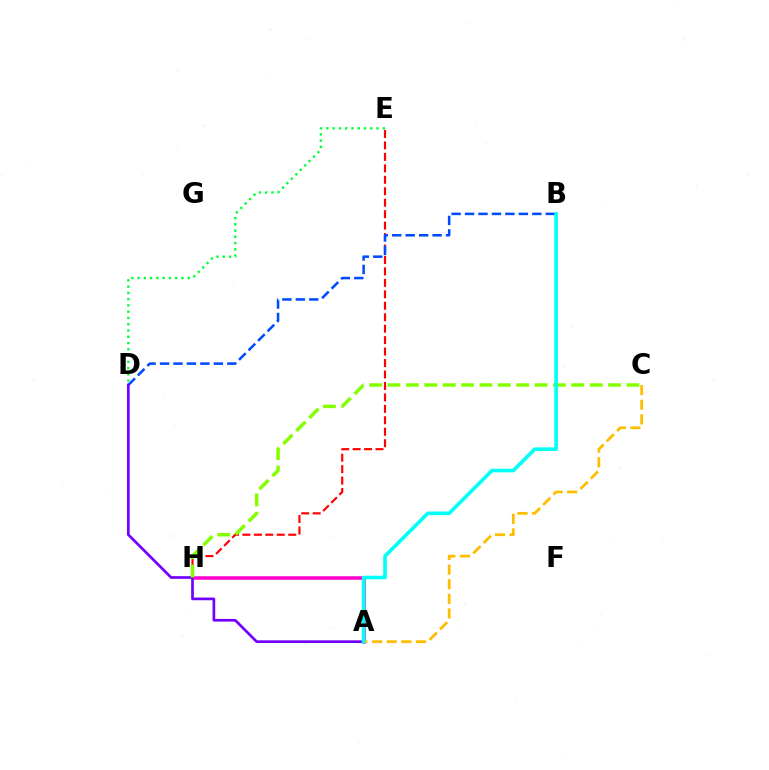{('E', 'H'): [{'color': '#ff0000', 'line_style': 'dashed', 'thickness': 1.56}], ('A', 'H'): [{'color': '#ff00cf', 'line_style': 'solid', 'thickness': 2.54}], ('B', 'D'): [{'color': '#004bff', 'line_style': 'dashed', 'thickness': 1.83}], ('D', 'E'): [{'color': '#00ff39', 'line_style': 'dotted', 'thickness': 1.7}], ('A', 'C'): [{'color': '#ffbd00', 'line_style': 'dashed', 'thickness': 1.99}], ('A', 'D'): [{'color': '#7200ff', 'line_style': 'solid', 'thickness': 1.94}], ('C', 'H'): [{'color': '#84ff00', 'line_style': 'dashed', 'thickness': 2.5}], ('A', 'B'): [{'color': '#00fff6', 'line_style': 'solid', 'thickness': 2.59}]}